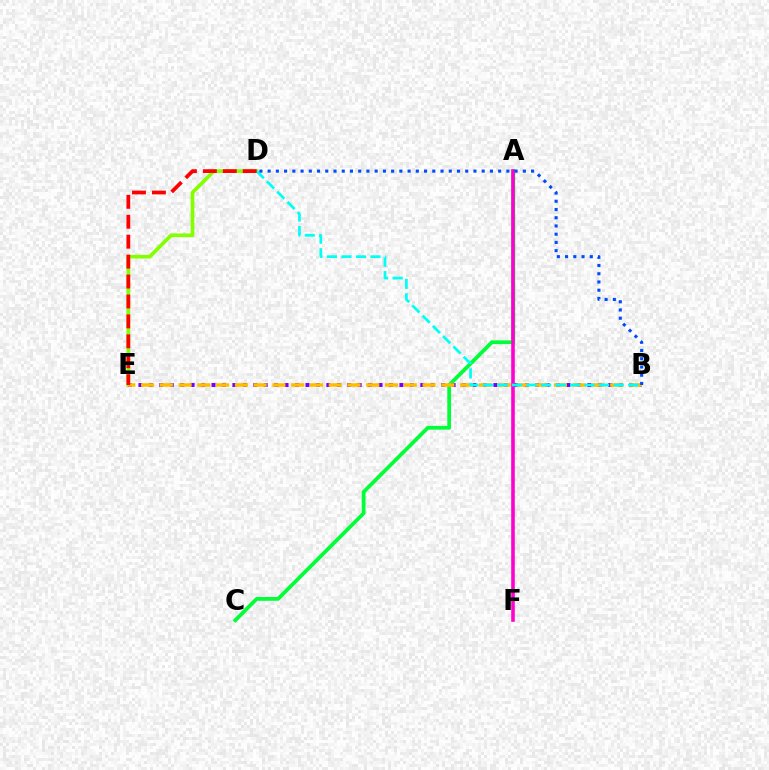{('D', 'E'): [{'color': '#84ff00', 'line_style': 'solid', 'thickness': 2.66}, {'color': '#ff0000', 'line_style': 'dashed', 'thickness': 2.71}], ('A', 'C'): [{'color': '#00ff39', 'line_style': 'solid', 'thickness': 2.71}], ('A', 'F'): [{'color': '#ff00cf', 'line_style': 'solid', 'thickness': 2.59}], ('B', 'E'): [{'color': '#7200ff', 'line_style': 'dotted', 'thickness': 2.84}, {'color': '#ffbd00', 'line_style': 'dashed', 'thickness': 2.55}], ('B', 'D'): [{'color': '#00fff6', 'line_style': 'dashed', 'thickness': 1.97}, {'color': '#004bff', 'line_style': 'dotted', 'thickness': 2.24}]}